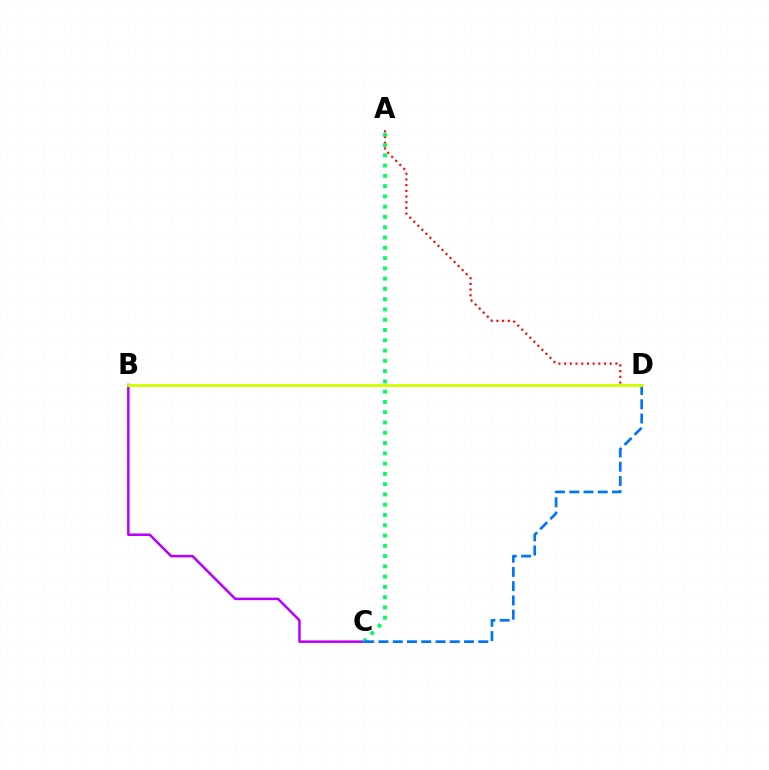{('B', 'C'): [{'color': '#b900ff', 'line_style': 'solid', 'thickness': 1.81}], ('A', 'D'): [{'color': '#ff0000', 'line_style': 'dotted', 'thickness': 1.55}], ('A', 'C'): [{'color': '#00ff5c', 'line_style': 'dotted', 'thickness': 2.79}], ('C', 'D'): [{'color': '#0074ff', 'line_style': 'dashed', 'thickness': 1.94}], ('B', 'D'): [{'color': '#d1ff00', 'line_style': 'solid', 'thickness': 2.04}]}